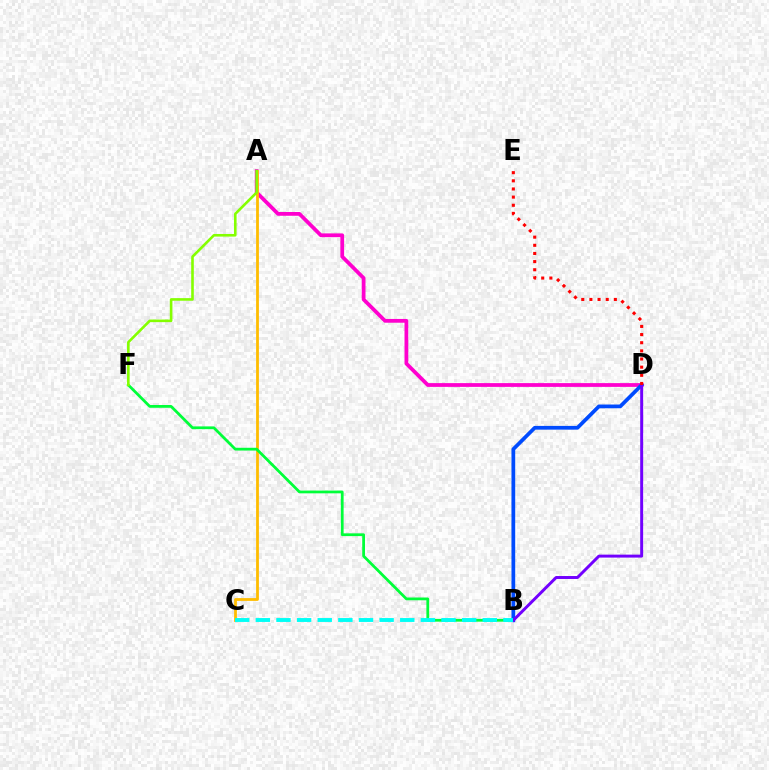{('A', 'D'): [{'color': '#ff00cf', 'line_style': 'solid', 'thickness': 2.71}], ('A', 'C'): [{'color': '#ffbd00', 'line_style': 'solid', 'thickness': 2.01}], ('B', 'F'): [{'color': '#00ff39', 'line_style': 'solid', 'thickness': 1.99}], ('B', 'D'): [{'color': '#004bff', 'line_style': 'solid', 'thickness': 2.69}, {'color': '#7200ff', 'line_style': 'solid', 'thickness': 2.13}], ('D', 'E'): [{'color': '#ff0000', 'line_style': 'dotted', 'thickness': 2.21}], ('A', 'F'): [{'color': '#84ff00', 'line_style': 'solid', 'thickness': 1.88}], ('B', 'C'): [{'color': '#00fff6', 'line_style': 'dashed', 'thickness': 2.8}]}